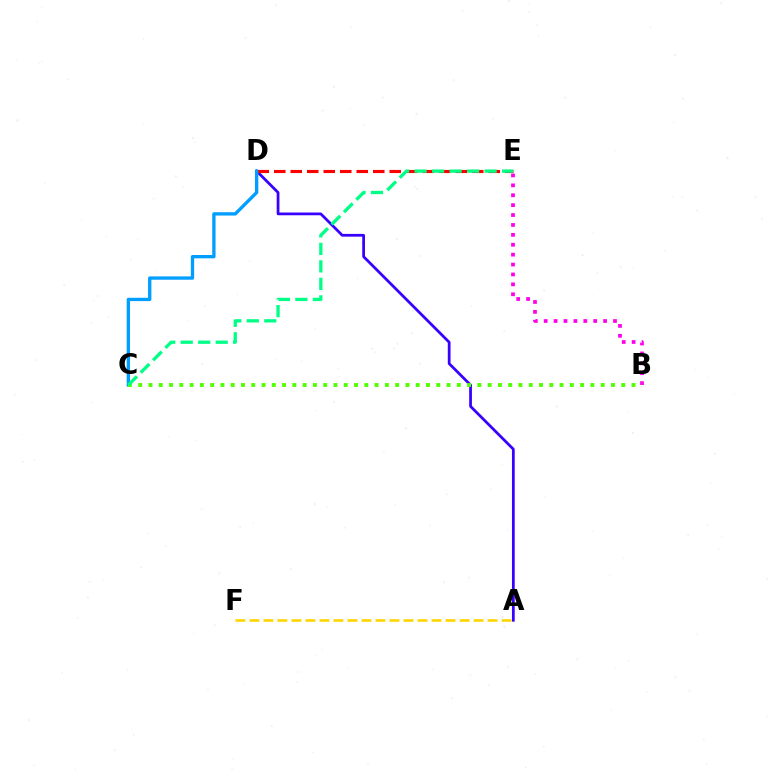{('B', 'E'): [{'color': '#ff00ed', 'line_style': 'dotted', 'thickness': 2.69}], ('A', 'D'): [{'color': '#3700ff', 'line_style': 'solid', 'thickness': 1.98}], ('D', 'E'): [{'color': '#ff0000', 'line_style': 'dashed', 'thickness': 2.24}], ('C', 'D'): [{'color': '#009eff', 'line_style': 'solid', 'thickness': 2.39}], ('B', 'C'): [{'color': '#4fff00', 'line_style': 'dotted', 'thickness': 2.79}], ('C', 'E'): [{'color': '#00ff86', 'line_style': 'dashed', 'thickness': 2.38}], ('A', 'F'): [{'color': '#ffd500', 'line_style': 'dashed', 'thickness': 1.9}]}